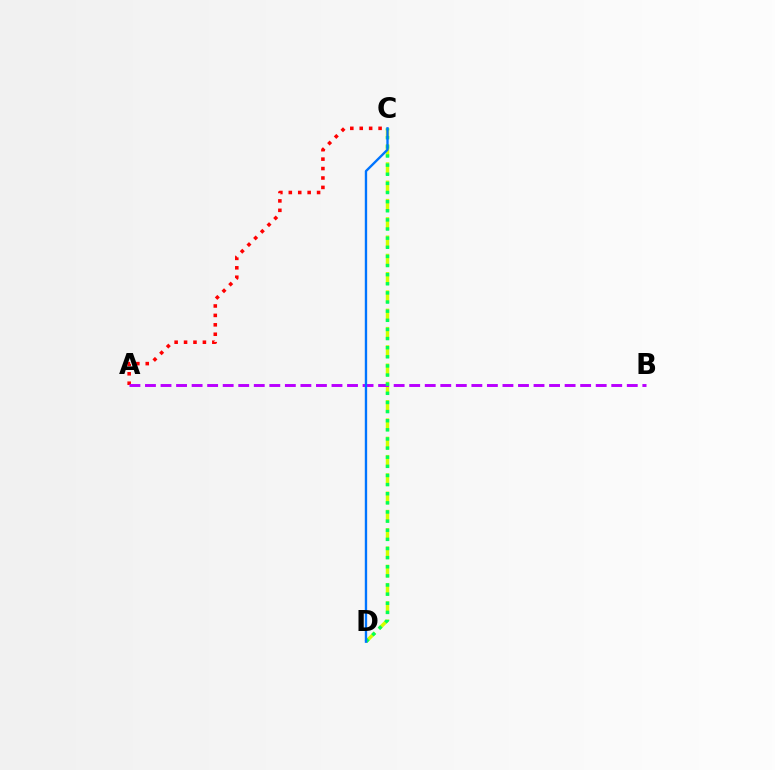{('A', 'C'): [{'color': '#ff0000', 'line_style': 'dotted', 'thickness': 2.56}], ('C', 'D'): [{'color': '#d1ff00', 'line_style': 'dashed', 'thickness': 2.48}, {'color': '#00ff5c', 'line_style': 'dotted', 'thickness': 2.48}, {'color': '#0074ff', 'line_style': 'solid', 'thickness': 1.7}], ('A', 'B'): [{'color': '#b900ff', 'line_style': 'dashed', 'thickness': 2.11}]}